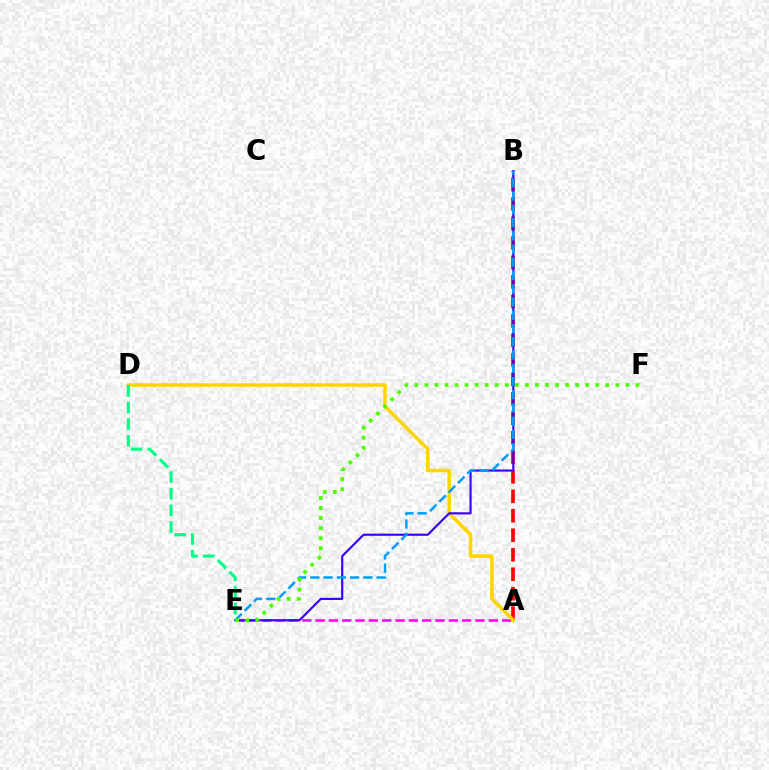{('A', 'E'): [{'color': '#ff00ed', 'line_style': 'dashed', 'thickness': 1.81}], ('A', 'B'): [{'color': '#ff0000', 'line_style': 'dashed', 'thickness': 2.65}], ('A', 'D'): [{'color': '#ffd500', 'line_style': 'solid', 'thickness': 2.56}], ('B', 'E'): [{'color': '#3700ff', 'line_style': 'solid', 'thickness': 1.54}, {'color': '#009eff', 'line_style': 'dashed', 'thickness': 1.8}], ('E', 'F'): [{'color': '#4fff00', 'line_style': 'dotted', 'thickness': 2.73}], ('D', 'E'): [{'color': '#00ff86', 'line_style': 'dashed', 'thickness': 2.26}]}